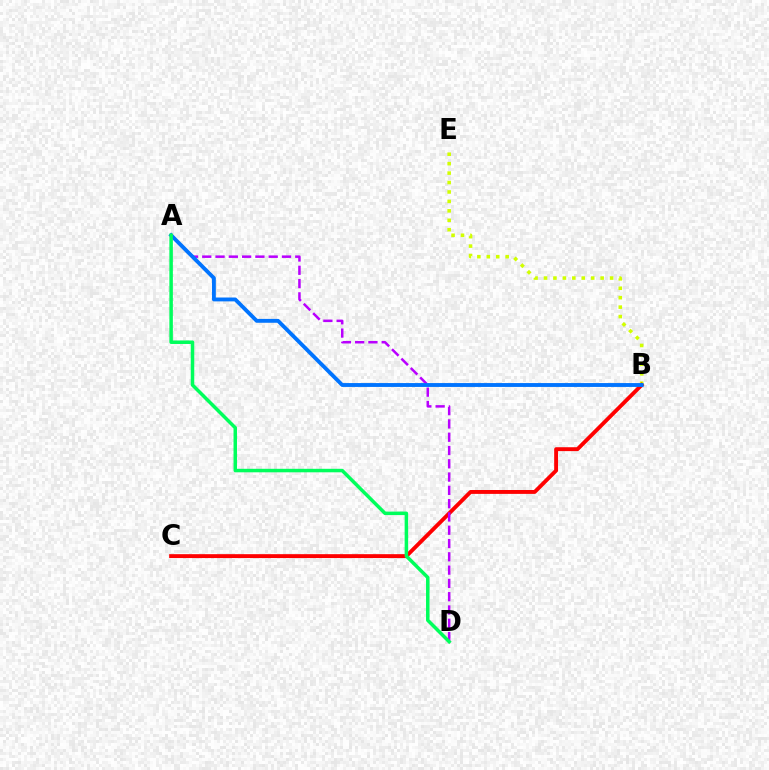{('B', 'E'): [{'color': '#d1ff00', 'line_style': 'dotted', 'thickness': 2.56}], ('B', 'C'): [{'color': '#ff0000', 'line_style': 'solid', 'thickness': 2.8}], ('A', 'D'): [{'color': '#b900ff', 'line_style': 'dashed', 'thickness': 1.81}, {'color': '#00ff5c', 'line_style': 'solid', 'thickness': 2.52}], ('A', 'B'): [{'color': '#0074ff', 'line_style': 'solid', 'thickness': 2.78}]}